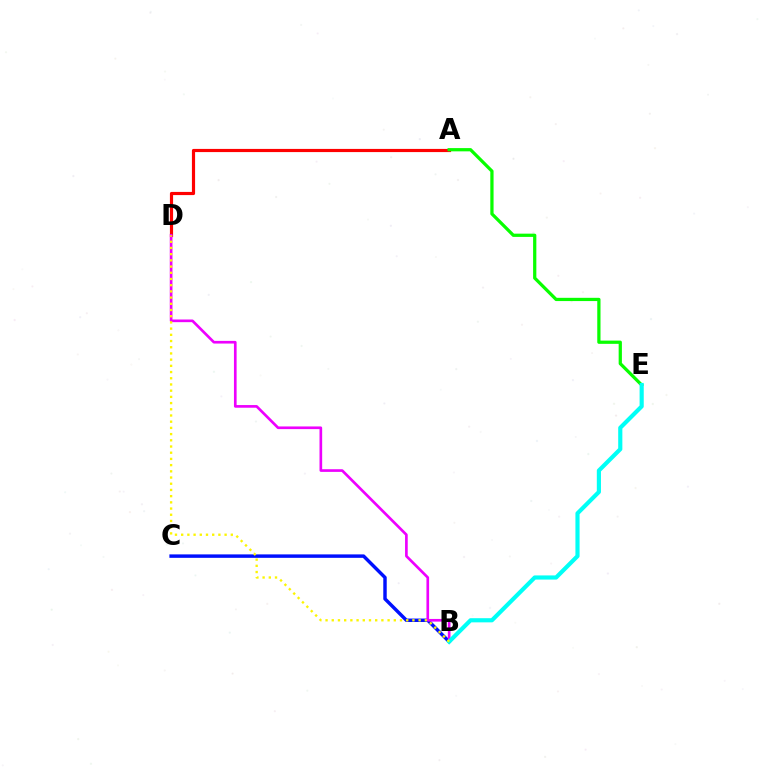{('A', 'D'): [{'color': '#ff0000', 'line_style': 'solid', 'thickness': 2.28}], ('B', 'C'): [{'color': '#0010ff', 'line_style': 'solid', 'thickness': 2.48}], ('A', 'E'): [{'color': '#08ff00', 'line_style': 'solid', 'thickness': 2.34}], ('B', 'D'): [{'color': '#ee00ff', 'line_style': 'solid', 'thickness': 1.92}, {'color': '#fcf500', 'line_style': 'dotted', 'thickness': 1.69}], ('B', 'E'): [{'color': '#00fff6', 'line_style': 'solid', 'thickness': 2.99}]}